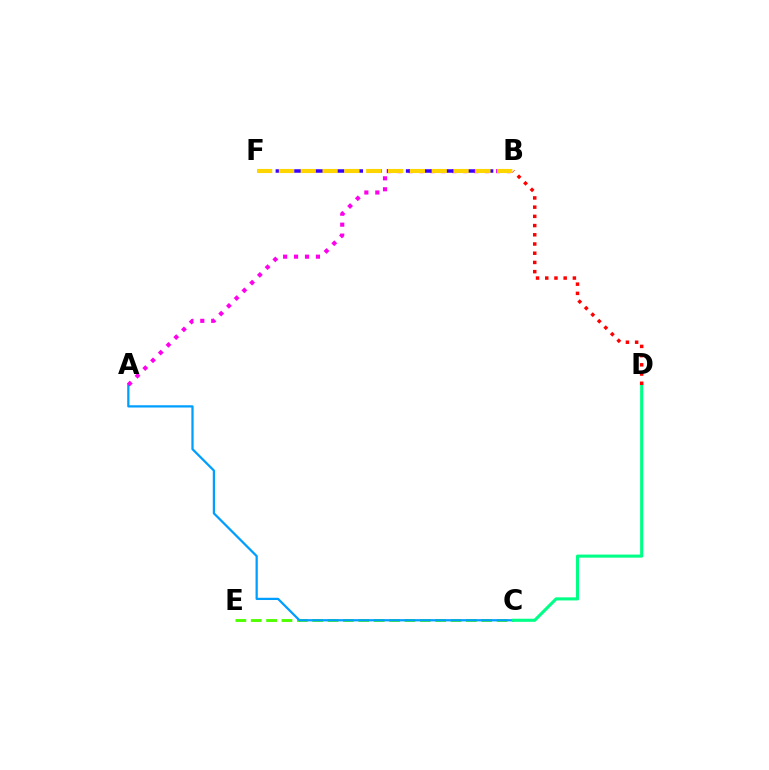{('C', 'E'): [{'color': '#4fff00', 'line_style': 'dashed', 'thickness': 2.09}], ('A', 'C'): [{'color': '#009eff', 'line_style': 'solid', 'thickness': 1.62}], ('A', 'B'): [{'color': '#ff00ed', 'line_style': 'dotted', 'thickness': 2.97}], ('B', 'F'): [{'color': '#3700ff', 'line_style': 'dashed', 'thickness': 2.53}, {'color': '#ffd500', 'line_style': 'dashed', 'thickness': 2.97}], ('C', 'D'): [{'color': '#00ff86', 'line_style': 'solid', 'thickness': 2.23}], ('B', 'D'): [{'color': '#ff0000', 'line_style': 'dotted', 'thickness': 2.5}]}